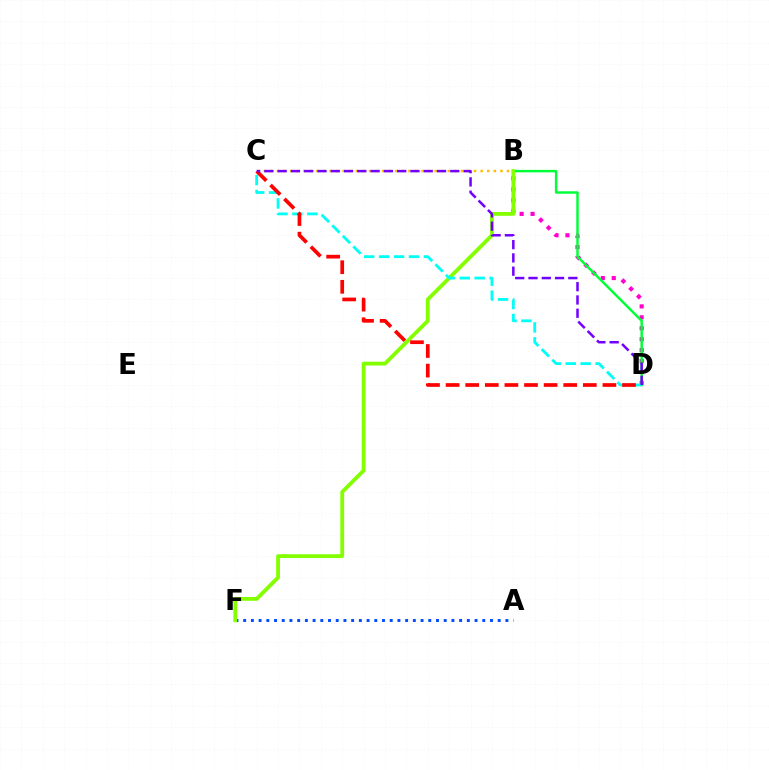{('B', 'D'): [{'color': '#ff00cf', 'line_style': 'dotted', 'thickness': 2.97}, {'color': '#00ff39', 'line_style': 'solid', 'thickness': 1.77}], ('B', 'C'): [{'color': '#ffbd00', 'line_style': 'dotted', 'thickness': 1.79}], ('A', 'F'): [{'color': '#004bff', 'line_style': 'dotted', 'thickness': 2.1}], ('B', 'F'): [{'color': '#84ff00', 'line_style': 'solid', 'thickness': 2.75}], ('C', 'D'): [{'color': '#00fff6', 'line_style': 'dashed', 'thickness': 2.03}, {'color': '#ff0000', 'line_style': 'dashed', 'thickness': 2.66}, {'color': '#7200ff', 'line_style': 'dashed', 'thickness': 1.8}]}